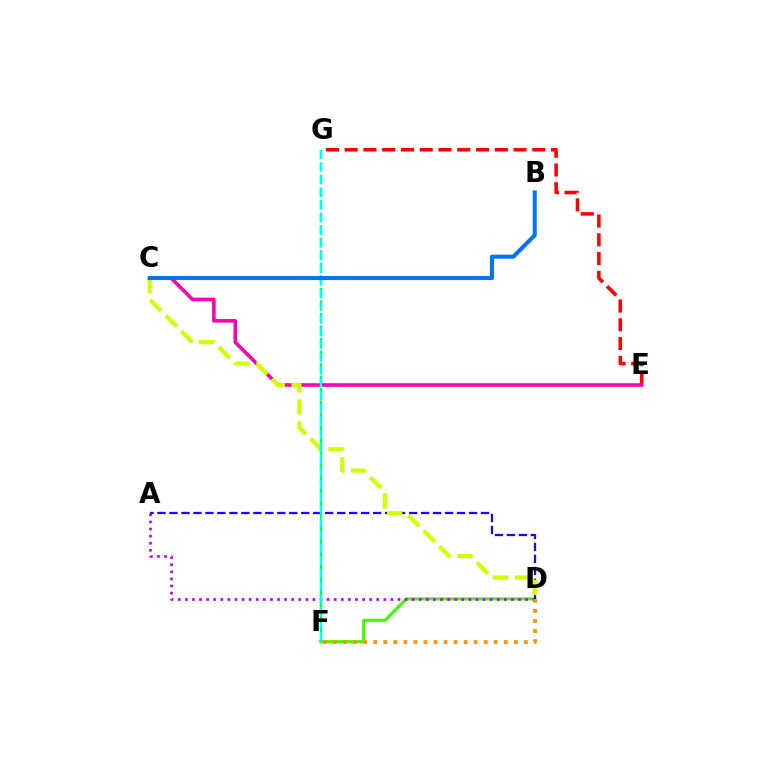{('D', 'F'): [{'color': '#3dff00', 'line_style': 'solid', 'thickness': 2.23}, {'color': '#ff9400', 'line_style': 'dotted', 'thickness': 2.73}], ('F', 'G'): [{'color': '#00ff5c', 'line_style': 'dashed', 'thickness': 1.7}, {'color': '#00fff6', 'line_style': 'dashed', 'thickness': 1.72}], ('E', 'G'): [{'color': '#ff0000', 'line_style': 'dashed', 'thickness': 2.55}], ('C', 'E'): [{'color': '#ff00ac', 'line_style': 'solid', 'thickness': 2.58}], ('A', 'D'): [{'color': '#b900ff', 'line_style': 'dotted', 'thickness': 1.93}, {'color': '#2500ff', 'line_style': 'dashed', 'thickness': 1.63}], ('C', 'D'): [{'color': '#d1ff00', 'line_style': 'dashed', 'thickness': 3.0}], ('B', 'C'): [{'color': '#0074ff', 'line_style': 'solid', 'thickness': 2.9}]}